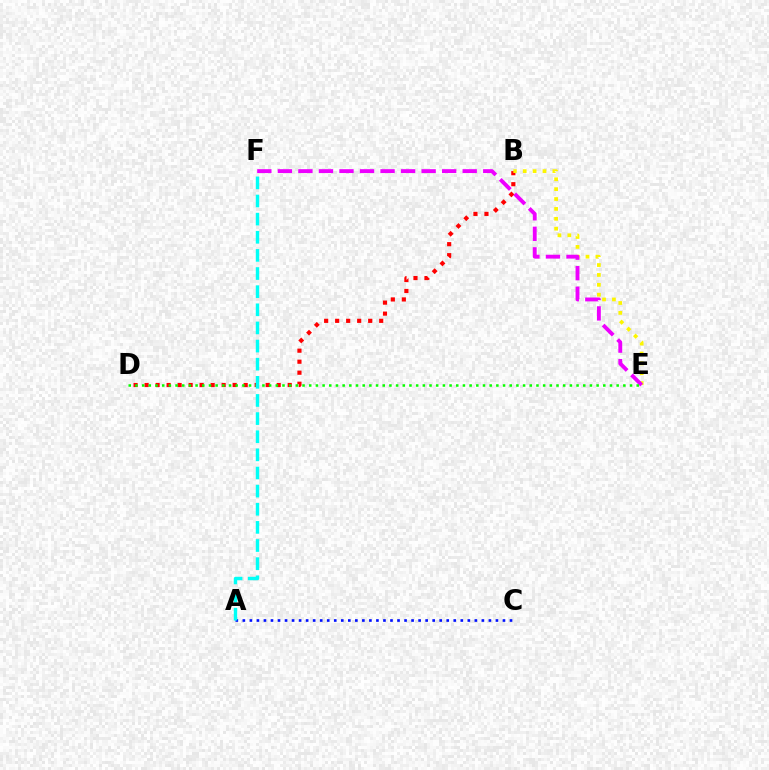{('B', 'D'): [{'color': '#ff0000', 'line_style': 'dotted', 'thickness': 2.99}], ('B', 'E'): [{'color': '#fcf500', 'line_style': 'dotted', 'thickness': 2.69}], ('E', 'F'): [{'color': '#ee00ff', 'line_style': 'dashed', 'thickness': 2.79}], ('A', 'C'): [{'color': '#0010ff', 'line_style': 'dotted', 'thickness': 1.91}], ('D', 'E'): [{'color': '#08ff00', 'line_style': 'dotted', 'thickness': 1.82}], ('A', 'F'): [{'color': '#00fff6', 'line_style': 'dashed', 'thickness': 2.46}]}